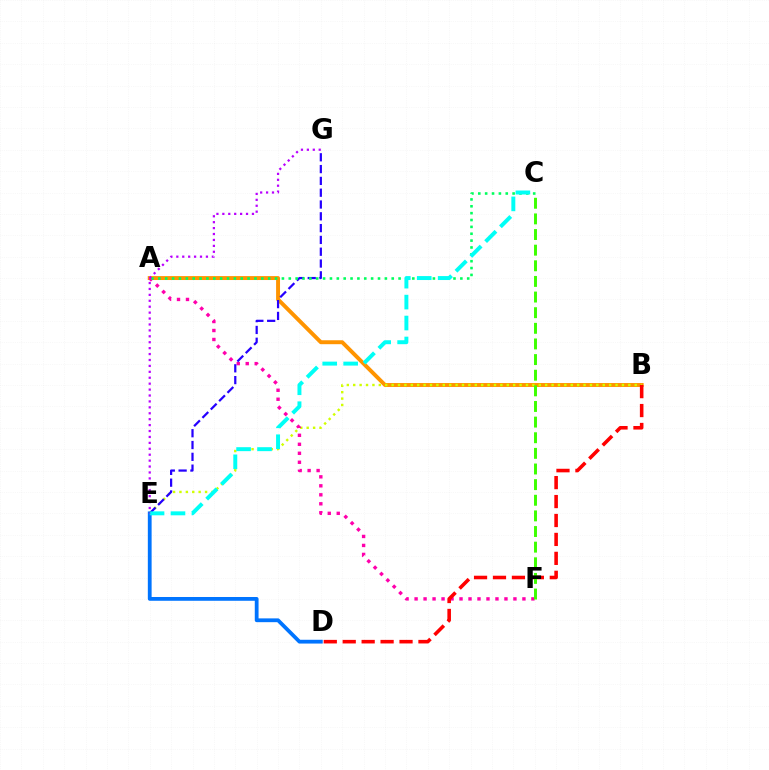{('D', 'E'): [{'color': '#0074ff', 'line_style': 'solid', 'thickness': 2.73}], ('A', 'B'): [{'color': '#ff9400', 'line_style': 'solid', 'thickness': 2.83}], ('B', 'E'): [{'color': '#d1ff00', 'line_style': 'dotted', 'thickness': 1.74}], ('A', 'F'): [{'color': '#ff00ac', 'line_style': 'dotted', 'thickness': 2.44}], ('B', 'D'): [{'color': '#ff0000', 'line_style': 'dashed', 'thickness': 2.57}], ('E', 'G'): [{'color': '#2500ff', 'line_style': 'dashed', 'thickness': 1.6}, {'color': '#b900ff', 'line_style': 'dotted', 'thickness': 1.61}], ('A', 'C'): [{'color': '#00ff5c', 'line_style': 'dotted', 'thickness': 1.86}], ('C', 'E'): [{'color': '#00fff6', 'line_style': 'dashed', 'thickness': 2.85}], ('C', 'F'): [{'color': '#3dff00', 'line_style': 'dashed', 'thickness': 2.12}]}